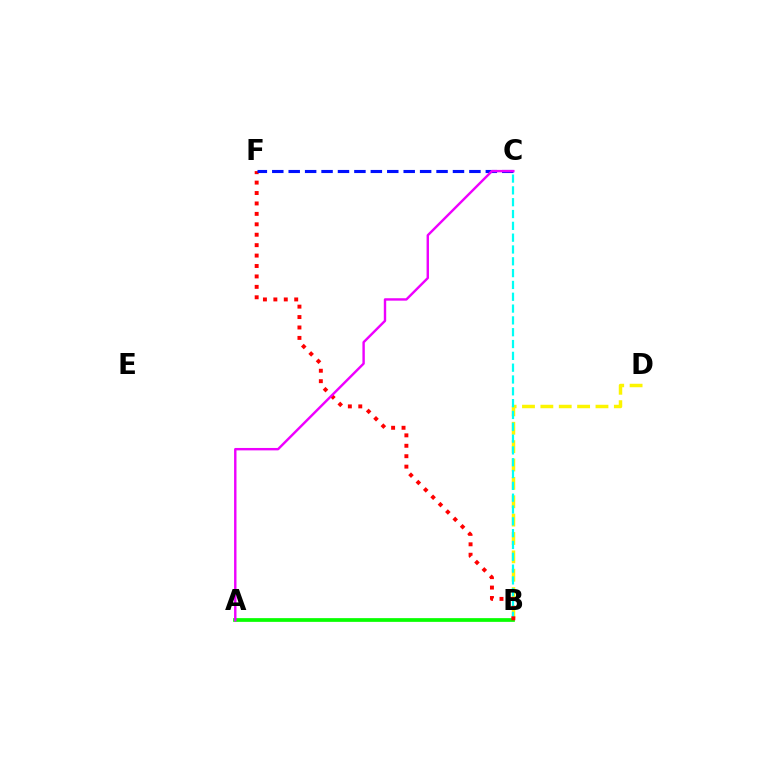{('B', 'D'): [{'color': '#fcf500', 'line_style': 'dashed', 'thickness': 2.5}], ('A', 'B'): [{'color': '#08ff00', 'line_style': 'solid', 'thickness': 2.68}], ('B', 'C'): [{'color': '#00fff6', 'line_style': 'dashed', 'thickness': 1.61}], ('B', 'F'): [{'color': '#ff0000', 'line_style': 'dotted', 'thickness': 2.83}], ('C', 'F'): [{'color': '#0010ff', 'line_style': 'dashed', 'thickness': 2.23}], ('A', 'C'): [{'color': '#ee00ff', 'line_style': 'solid', 'thickness': 1.73}]}